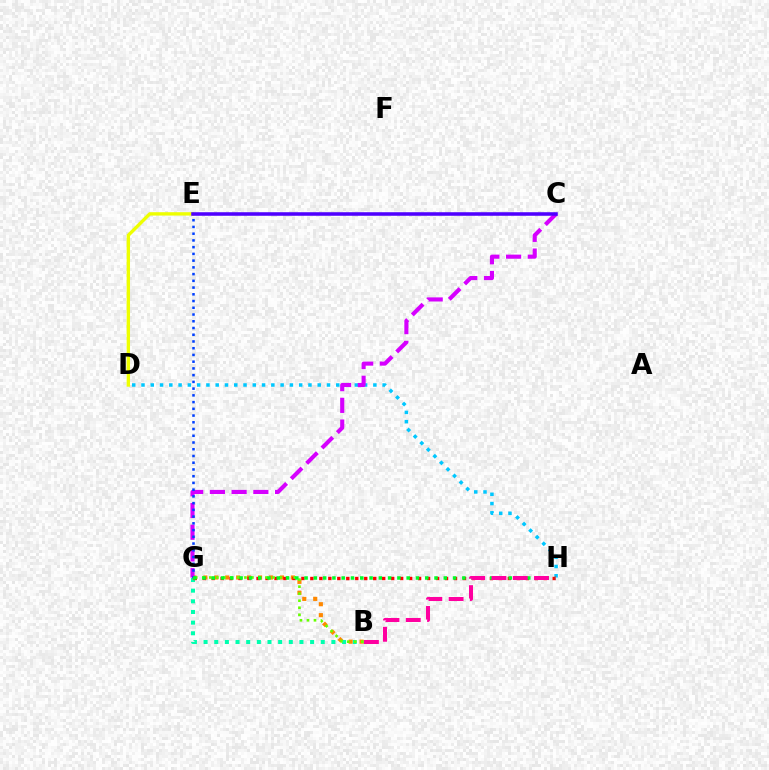{('B', 'G'): [{'color': '#00ffaf', 'line_style': 'dotted', 'thickness': 2.89}, {'color': '#ff8800', 'line_style': 'dotted', 'thickness': 2.97}, {'color': '#66ff00', 'line_style': 'dotted', 'thickness': 1.91}], ('D', 'H'): [{'color': '#00c7ff', 'line_style': 'dotted', 'thickness': 2.52}], ('D', 'E'): [{'color': '#eeff00', 'line_style': 'solid', 'thickness': 2.42}], ('C', 'G'): [{'color': '#d600ff', 'line_style': 'dashed', 'thickness': 2.95}], ('E', 'G'): [{'color': '#003fff', 'line_style': 'dotted', 'thickness': 1.83}], ('G', 'H'): [{'color': '#ff0000', 'line_style': 'dotted', 'thickness': 2.44}, {'color': '#00ff27', 'line_style': 'dotted', 'thickness': 2.52}], ('B', 'H'): [{'color': '#ff00a0', 'line_style': 'dashed', 'thickness': 2.89}], ('C', 'E'): [{'color': '#4f00ff', 'line_style': 'solid', 'thickness': 2.55}]}